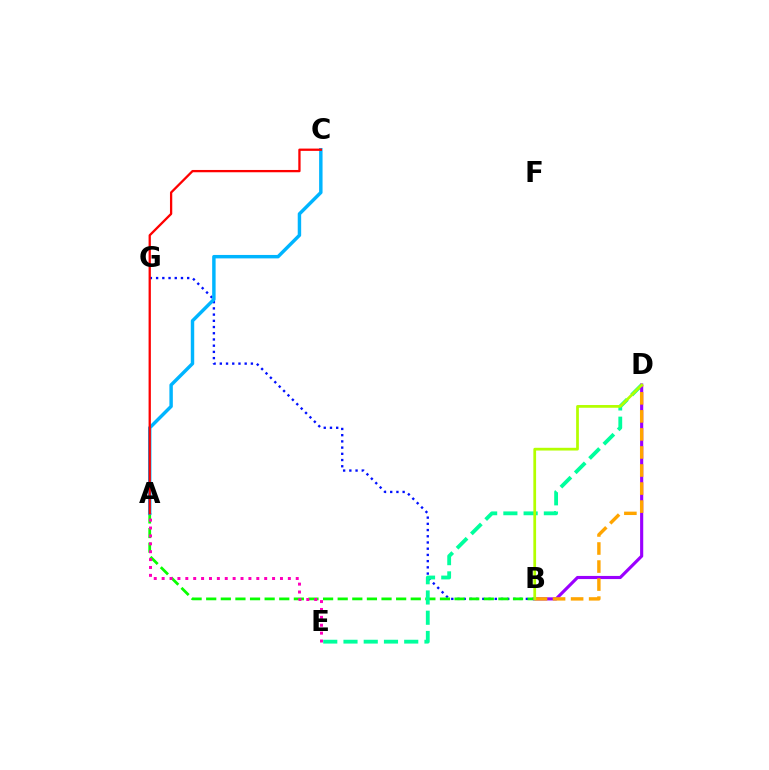{('B', 'G'): [{'color': '#0010ff', 'line_style': 'dotted', 'thickness': 1.69}], ('A', 'B'): [{'color': '#08ff00', 'line_style': 'dashed', 'thickness': 1.98}], ('A', 'E'): [{'color': '#ff00bd', 'line_style': 'dotted', 'thickness': 2.14}], ('D', 'E'): [{'color': '#00ff9d', 'line_style': 'dashed', 'thickness': 2.75}], ('A', 'C'): [{'color': '#00b5ff', 'line_style': 'solid', 'thickness': 2.48}, {'color': '#ff0000', 'line_style': 'solid', 'thickness': 1.65}], ('B', 'D'): [{'color': '#9b00ff', 'line_style': 'solid', 'thickness': 2.25}, {'color': '#ffa500', 'line_style': 'dashed', 'thickness': 2.45}, {'color': '#b3ff00', 'line_style': 'solid', 'thickness': 1.97}]}